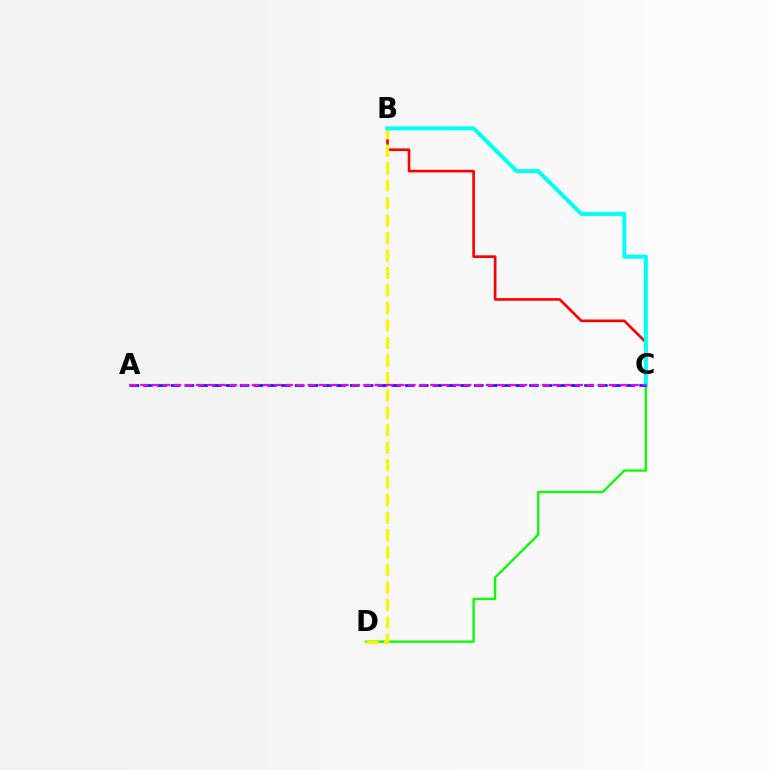{('B', 'C'): [{'color': '#ff0000', 'line_style': 'solid', 'thickness': 1.9}, {'color': '#00fff6', 'line_style': 'solid', 'thickness': 2.89}], ('C', 'D'): [{'color': '#08ff00', 'line_style': 'solid', 'thickness': 1.65}], ('B', 'D'): [{'color': '#fcf500', 'line_style': 'dashed', 'thickness': 2.37}], ('A', 'C'): [{'color': '#0010ff', 'line_style': 'dashed', 'thickness': 1.87}, {'color': '#ee00ff', 'line_style': 'dashed', 'thickness': 1.52}]}